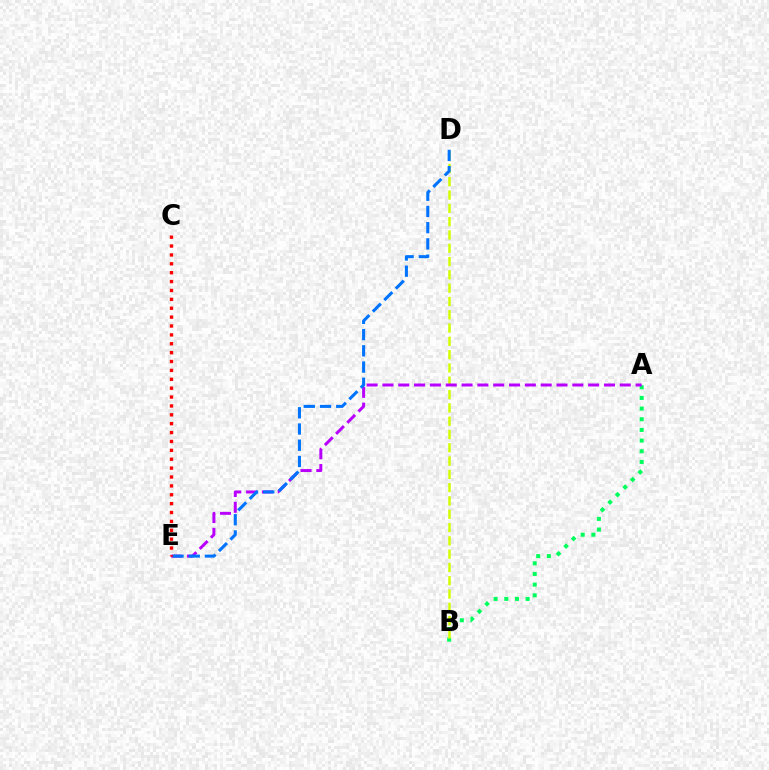{('A', 'B'): [{'color': '#00ff5c', 'line_style': 'dotted', 'thickness': 2.9}], ('B', 'D'): [{'color': '#d1ff00', 'line_style': 'dashed', 'thickness': 1.81}], ('A', 'E'): [{'color': '#b900ff', 'line_style': 'dashed', 'thickness': 2.15}], ('D', 'E'): [{'color': '#0074ff', 'line_style': 'dashed', 'thickness': 2.2}], ('C', 'E'): [{'color': '#ff0000', 'line_style': 'dotted', 'thickness': 2.41}]}